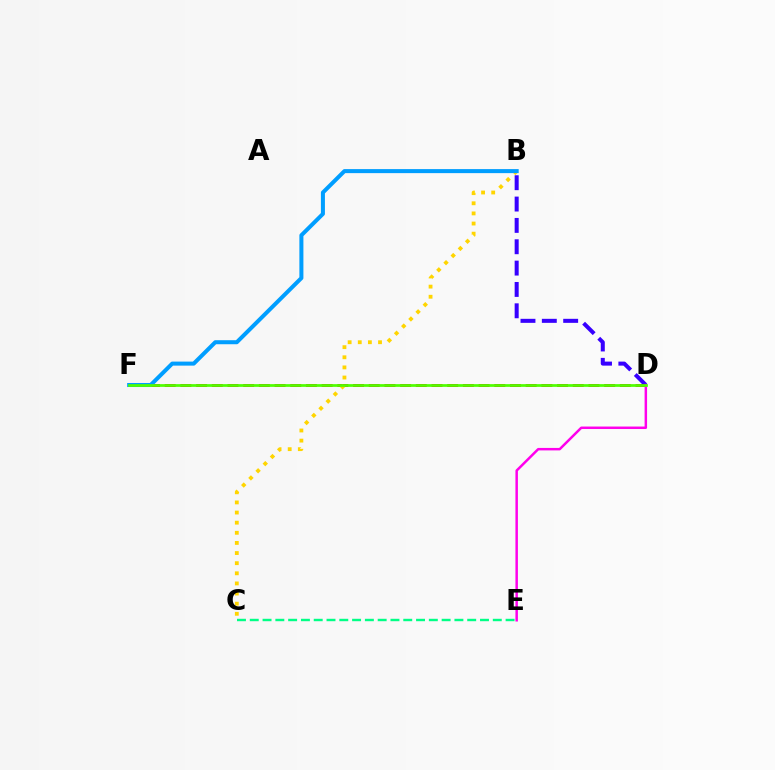{('D', 'F'): [{'color': '#ff0000', 'line_style': 'dashed', 'thickness': 2.13}, {'color': '#4fff00', 'line_style': 'solid', 'thickness': 1.96}], ('B', 'C'): [{'color': '#ffd500', 'line_style': 'dotted', 'thickness': 2.75}], ('B', 'F'): [{'color': '#009eff', 'line_style': 'solid', 'thickness': 2.9}], ('B', 'D'): [{'color': '#3700ff', 'line_style': 'dashed', 'thickness': 2.9}], ('D', 'E'): [{'color': '#ff00ed', 'line_style': 'solid', 'thickness': 1.79}], ('C', 'E'): [{'color': '#00ff86', 'line_style': 'dashed', 'thickness': 1.74}]}